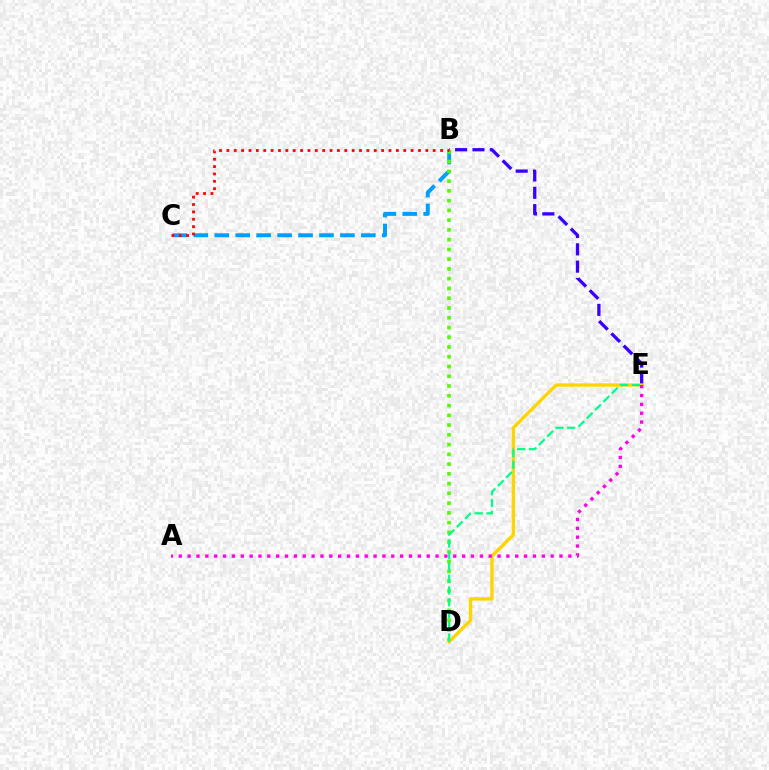{('B', 'E'): [{'color': '#3700ff', 'line_style': 'dashed', 'thickness': 2.36}], ('B', 'C'): [{'color': '#009eff', 'line_style': 'dashed', 'thickness': 2.84}, {'color': '#ff0000', 'line_style': 'dotted', 'thickness': 2.0}], ('B', 'D'): [{'color': '#4fff00', 'line_style': 'dotted', 'thickness': 2.65}], ('D', 'E'): [{'color': '#ffd500', 'line_style': 'solid', 'thickness': 2.41}, {'color': '#00ff86', 'line_style': 'dashed', 'thickness': 1.6}], ('A', 'E'): [{'color': '#ff00ed', 'line_style': 'dotted', 'thickness': 2.41}]}